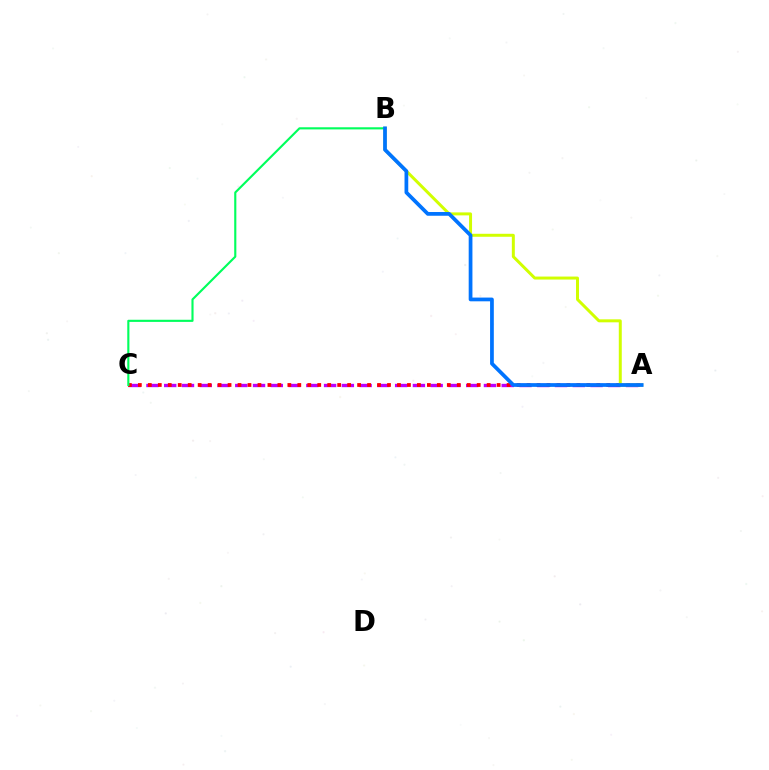{('A', 'C'): [{'color': '#b900ff', 'line_style': 'dashed', 'thickness': 2.41}, {'color': '#ff0000', 'line_style': 'dotted', 'thickness': 2.71}], ('A', 'B'): [{'color': '#d1ff00', 'line_style': 'solid', 'thickness': 2.15}, {'color': '#0074ff', 'line_style': 'solid', 'thickness': 2.69}], ('B', 'C'): [{'color': '#00ff5c', 'line_style': 'solid', 'thickness': 1.54}]}